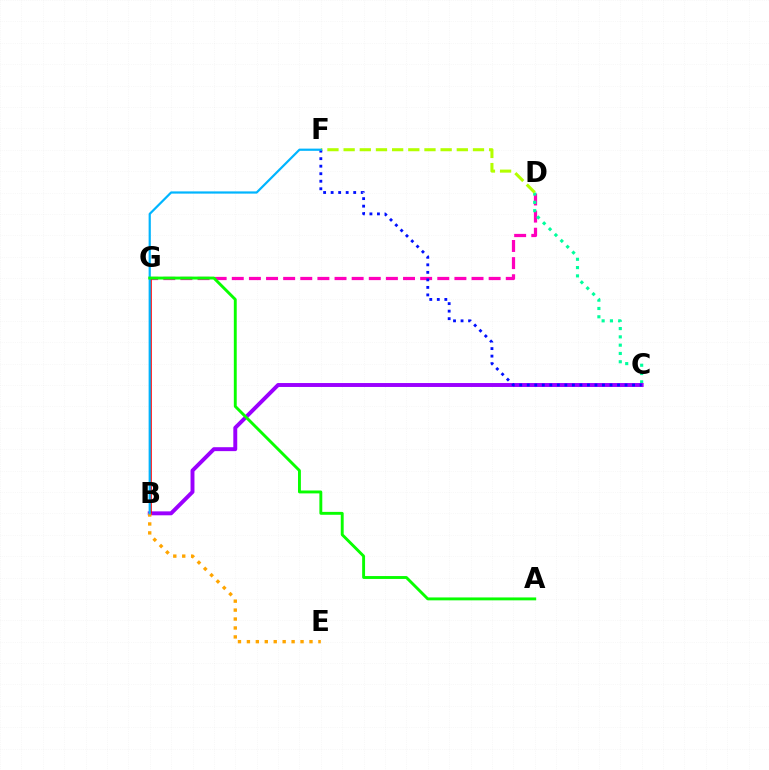{('D', 'G'): [{'color': '#ff00bd', 'line_style': 'dashed', 'thickness': 2.33}], ('C', 'D'): [{'color': '#00ff9d', 'line_style': 'dotted', 'thickness': 2.25}], ('B', 'C'): [{'color': '#9b00ff', 'line_style': 'solid', 'thickness': 2.83}], ('B', 'G'): [{'color': '#ff0000', 'line_style': 'solid', 'thickness': 1.88}], ('D', 'F'): [{'color': '#b3ff00', 'line_style': 'dashed', 'thickness': 2.2}], ('C', 'F'): [{'color': '#0010ff', 'line_style': 'dotted', 'thickness': 2.04}], ('B', 'E'): [{'color': '#ffa500', 'line_style': 'dotted', 'thickness': 2.43}], ('B', 'F'): [{'color': '#00b5ff', 'line_style': 'solid', 'thickness': 1.59}], ('A', 'G'): [{'color': '#08ff00', 'line_style': 'solid', 'thickness': 2.09}]}